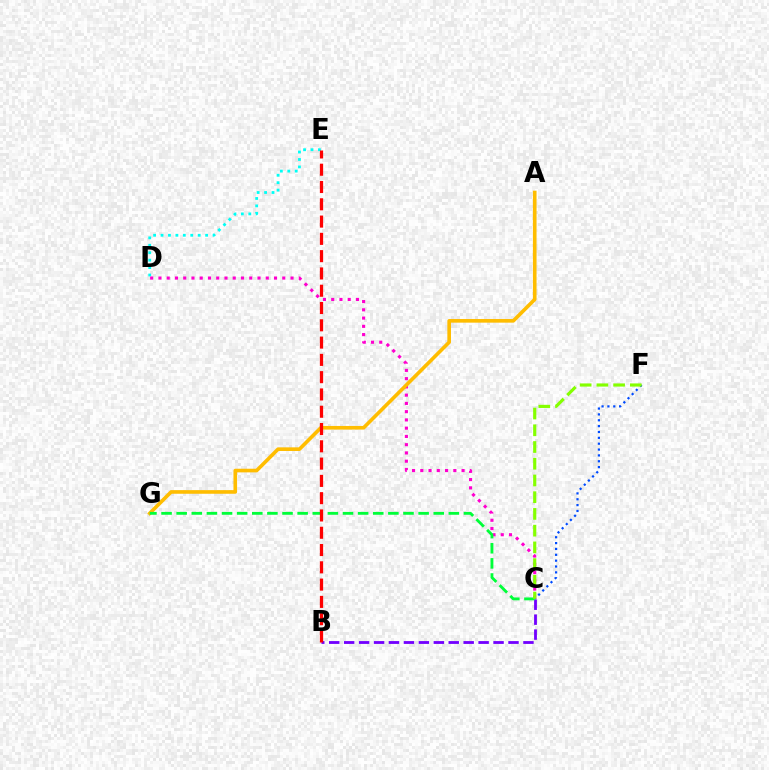{('D', 'E'): [{'color': '#00fff6', 'line_style': 'dotted', 'thickness': 2.02}], ('B', 'C'): [{'color': '#7200ff', 'line_style': 'dashed', 'thickness': 2.03}], ('C', 'D'): [{'color': '#ff00cf', 'line_style': 'dotted', 'thickness': 2.24}], ('A', 'G'): [{'color': '#ffbd00', 'line_style': 'solid', 'thickness': 2.62}], ('C', 'G'): [{'color': '#00ff39', 'line_style': 'dashed', 'thickness': 2.05}], ('C', 'F'): [{'color': '#004bff', 'line_style': 'dotted', 'thickness': 1.59}, {'color': '#84ff00', 'line_style': 'dashed', 'thickness': 2.27}], ('B', 'E'): [{'color': '#ff0000', 'line_style': 'dashed', 'thickness': 2.35}]}